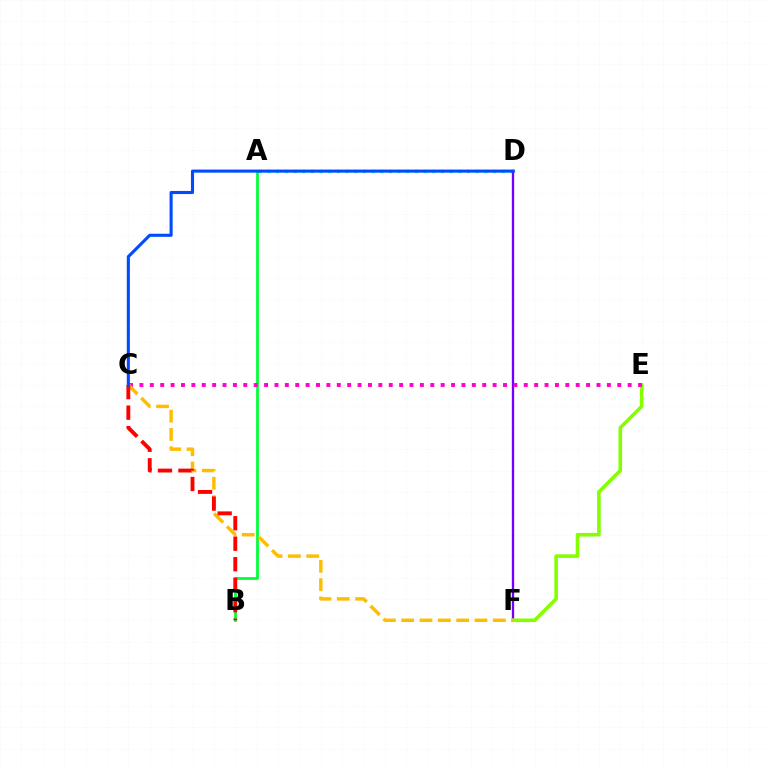{('A', 'B'): [{'color': '#00ff39', 'line_style': 'solid', 'thickness': 1.99}], ('A', 'D'): [{'color': '#00fff6', 'line_style': 'dotted', 'thickness': 2.36}], ('D', 'F'): [{'color': '#7200ff', 'line_style': 'solid', 'thickness': 1.67}], ('E', 'F'): [{'color': '#84ff00', 'line_style': 'solid', 'thickness': 2.58}], ('C', 'E'): [{'color': '#ff00cf', 'line_style': 'dotted', 'thickness': 2.82}], ('C', 'F'): [{'color': '#ffbd00', 'line_style': 'dashed', 'thickness': 2.49}], ('B', 'C'): [{'color': '#ff0000', 'line_style': 'dashed', 'thickness': 2.78}], ('C', 'D'): [{'color': '#004bff', 'line_style': 'solid', 'thickness': 2.23}]}